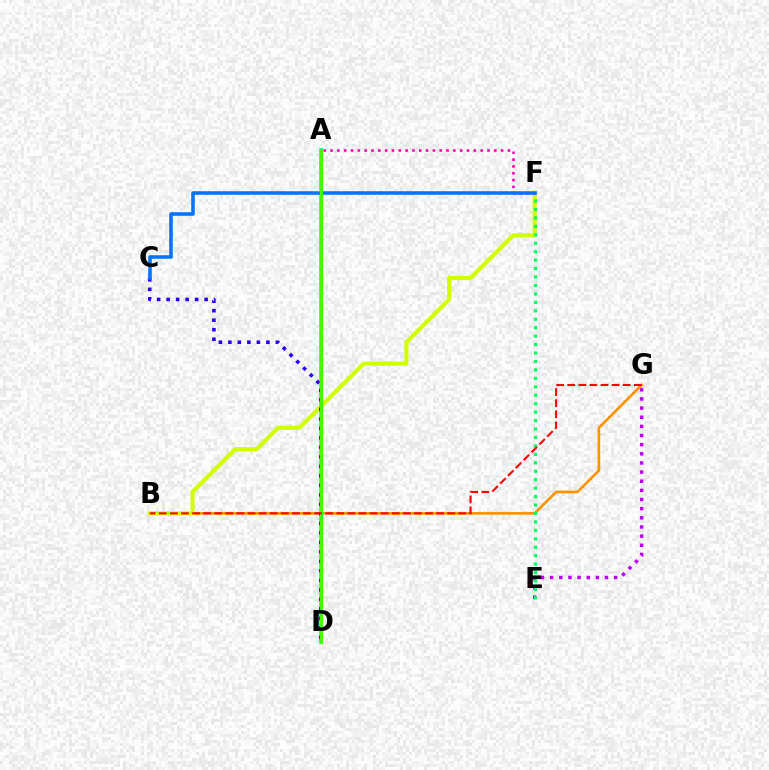{('E', 'G'): [{'color': '#b900ff', 'line_style': 'dotted', 'thickness': 2.48}], ('B', 'G'): [{'color': '#ff9400', 'line_style': 'solid', 'thickness': 1.95}, {'color': '#ff0000', 'line_style': 'dashed', 'thickness': 1.51}], ('B', 'F'): [{'color': '#d1ff00', 'line_style': 'solid', 'thickness': 2.96}], ('E', 'F'): [{'color': '#00ff5c', 'line_style': 'dotted', 'thickness': 2.29}], ('A', 'D'): [{'color': '#00fff6', 'line_style': 'solid', 'thickness': 2.7}, {'color': '#3dff00', 'line_style': 'solid', 'thickness': 2.39}], ('A', 'F'): [{'color': '#ff00ac', 'line_style': 'dotted', 'thickness': 1.85}], ('C', 'D'): [{'color': '#2500ff', 'line_style': 'dotted', 'thickness': 2.58}], ('C', 'F'): [{'color': '#0074ff', 'line_style': 'solid', 'thickness': 2.56}]}